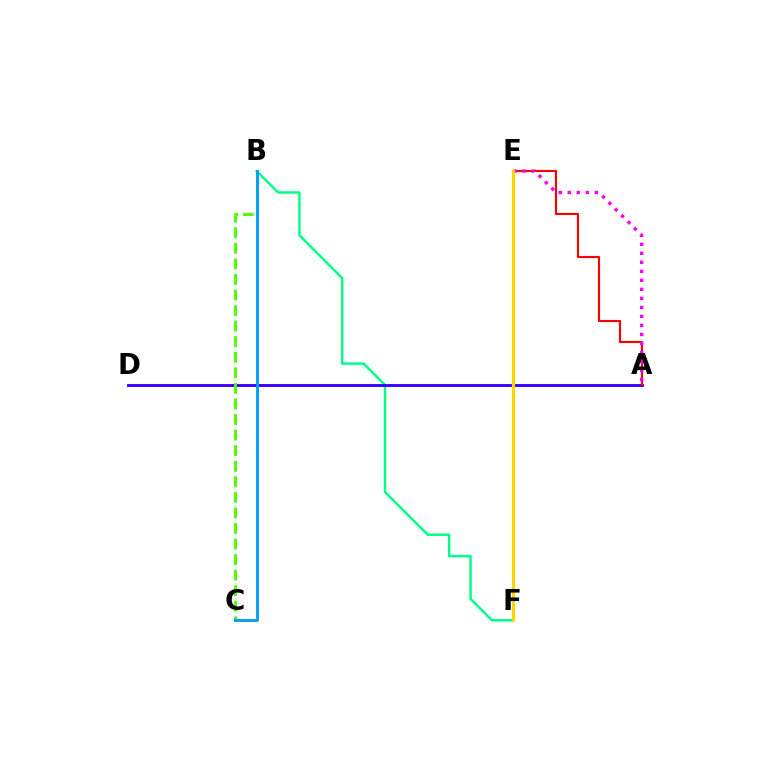{('B', 'F'): [{'color': '#00ff86', 'line_style': 'solid', 'thickness': 1.76}], ('A', 'D'): [{'color': '#3700ff', 'line_style': 'solid', 'thickness': 2.08}], ('A', 'E'): [{'color': '#ff0000', 'line_style': 'solid', 'thickness': 1.53}, {'color': '#ff00ed', 'line_style': 'dotted', 'thickness': 2.45}], ('E', 'F'): [{'color': '#ffd500', 'line_style': 'solid', 'thickness': 2.29}], ('B', 'C'): [{'color': '#4fff00', 'line_style': 'dashed', 'thickness': 2.11}, {'color': '#009eff', 'line_style': 'solid', 'thickness': 2.07}]}